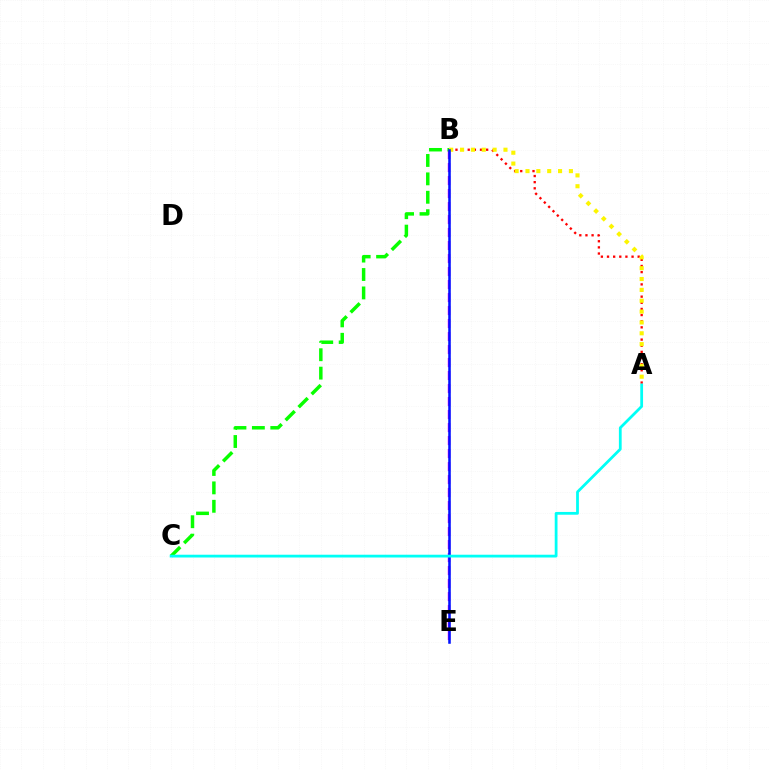{('B', 'E'): [{'color': '#ee00ff', 'line_style': 'dashed', 'thickness': 1.77}, {'color': '#0010ff', 'line_style': 'solid', 'thickness': 1.83}], ('A', 'B'): [{'color': '#ff0000', 'line_style': 'dotted', 'thickness': 1.67}, {'color': '#fcf500', 'line_style': 'dotted', 'thickness': 2.95}], ('B', 'C'): [{'color': '#08ff00', 'line_style': 'dashed', 'thickness': 2.5}], ('A', 'C'): [{'color': '#00fff6', 'line_style': 'solid', 'thickness': 2.0}]}